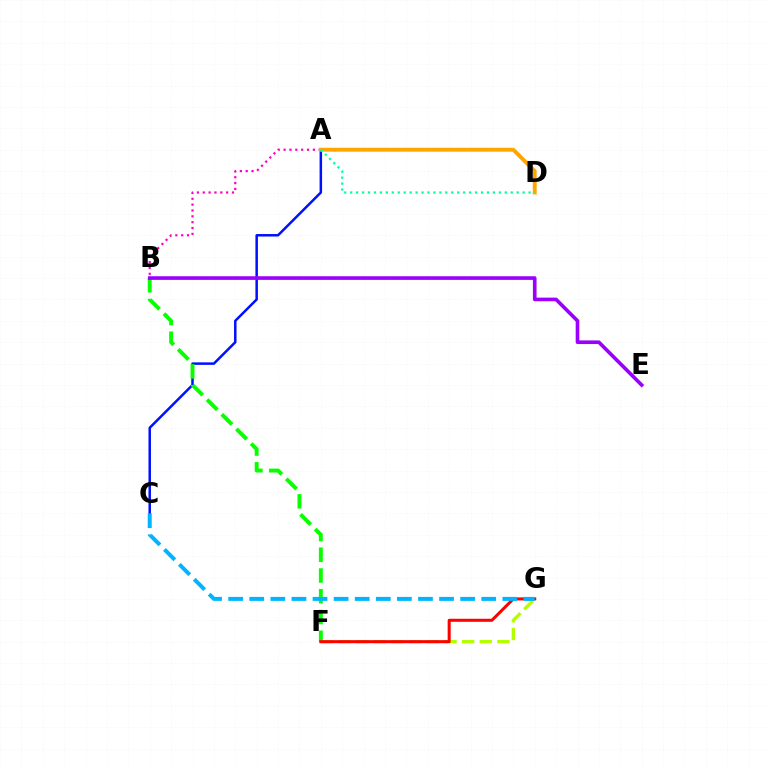{('A', 'C'): [{'color': '#0010ff', 'line_style': 'solid', 'thickness': 1.8}], ('A', 'B'): [{'color': '#ff00bd', 'line_style': 'dotted', 'thickness': 1.59}], ('B', 'F'): [{'color': '#08ff00', 'line_style': 'dashed', 'thickness': 2.82}], ('F', 'G'): [{'color': '#b3ff00', 'line_style': 'dashed', 'thickness': 2.4}, {'color': '#ff0000', 'line_style': 'solid', 'thickness': 2.18}], ('B', 'E'): [{'color': '#9b00ff', 'line_style': 'solid', 'thickness': 2.62}], ('C', 'G'): [{'color': '#00b5ff', 'line_style': 'dashed', 'thickness': 2.87}], ('A', 'D'): [{'color': '#ffa500', 'line_style': 'solid', 'thickness': 2.8}, {'color': '#00ff9d', 'line_style': 'dotted', 'thickness': 1.62}]}